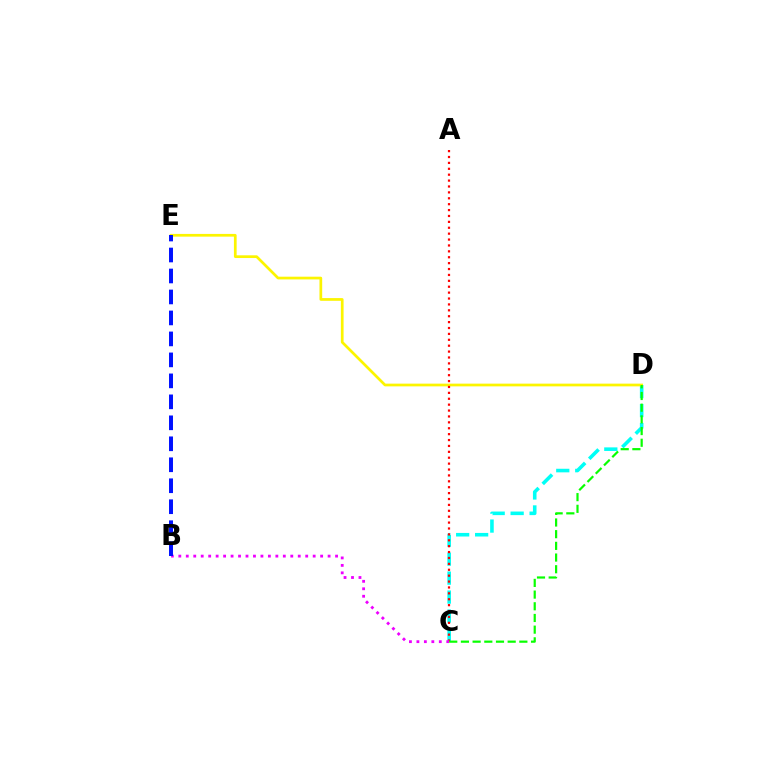{('C', 'D'): [{'color': '#00fff6', 'line_style': 'dashed', 'thickness': 2.58}, {'color': '#08ff00', 'line_style': 'dashed', 'thickness': 1.59}], ('D', 'E'): [{'color': '#fcf500', 'line_style': 'solid', 'thickness': 1.96}], ('A', 'C'): [{'color': '#ff0000', 'line_style': 'dotted', 'thickness': 1.6}], ('B', 'C'): [{'color': '#ee00ff', 'line_style': 'dotted', 'thickness': 2.03}], ('B', 'E'): [{'color': '#0010ff', 'line_style': 'dashed', 'thickness': 2.85}]}